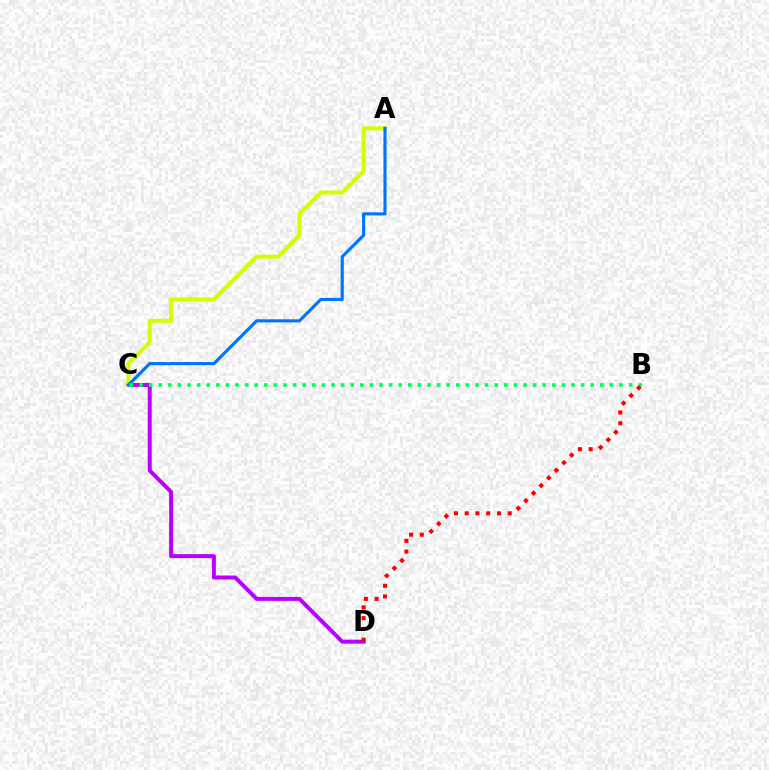{('C', 'D'): [{'color': '#b900ff', 'line_style': 'solid', 'thickness': 2.86}], ('A', 'C'): [{'color': '#d1ff00', 'line_style': 'solid', 'thickness': 2.89}, {'color': '#0074ff', 'line_style': 'solid', 'thickness': 2.25}], ('B', 'C'): [{'color': '#00ff5c', 'line_style': 'dotted', 'thickness': 2.61}], ('B', 'D'): [{'color': '#ff0000', 'line_style': 'dotted', 'thickness': 2.92}]}